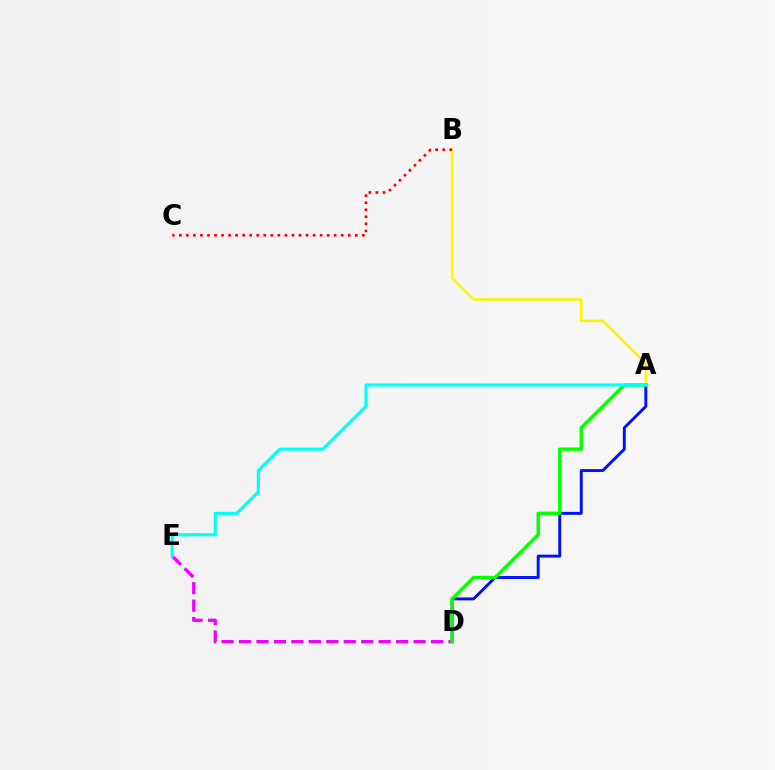{('A', 'D'): [{'color': '#0010ff', 'line_style': 'solid', 'thickness': 2.11}, {'color': '#08ff00', 'line_style': 'solid', 'thickness': 2.43}], ('A', 'B'): [{'color': '#fcf500', 'line_style': 'solid', 'thickness': 1.83}], ('D', 'E'): [{'color': '#ee00ff', 'line_style': 'dashed', 'thickness': 2.37}], ('B', 'C'): [{'color': '#ff0000', 'line_style': 'dotted', 'thickness': 1.91}], ('A', 'E'): [{'color': '#00fff6', 'line_style': 'solid', 'thickness': 2.25}]}